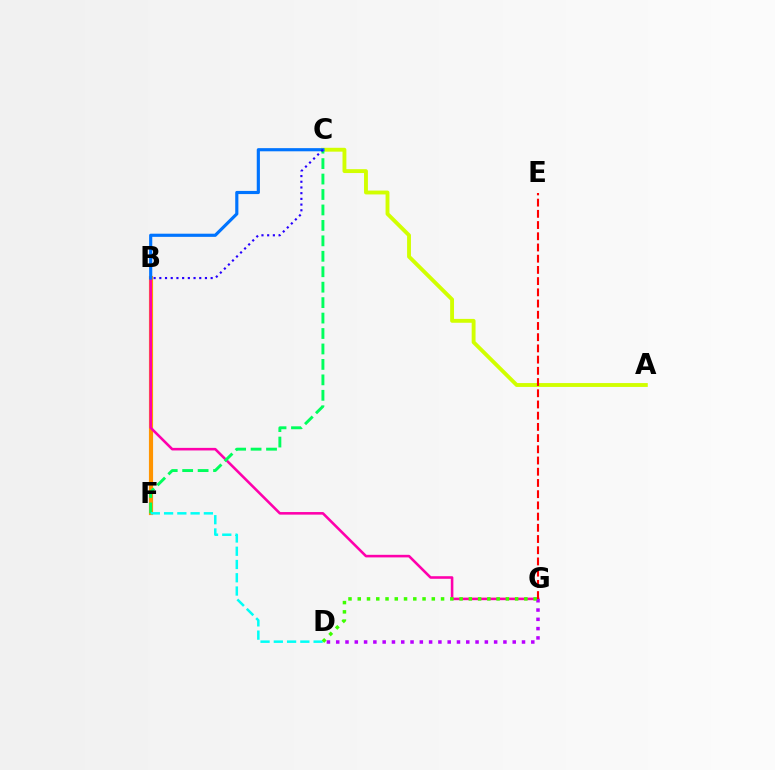{('B', 'F'): [{'color': '#ff9400', 'line_style': 'solid', 'thickness': 3.0}], ('B', 'G'): [{'color': '#ff00ac', 'line_style': 'solid', 'thickness': 1.86}], ('A', 'C'): [{'color': '#d1ff00', 'line_style': 'solid', 'thickness': 2.79}], ('C', 'F'): [{'color': '#00ff5c', 'line_style': 'dashed', 'thickness': 2.1}], ('D', 'G'): [{'color': '#b900ff', 'line_style': 'dotted', 'thickness': 2.52}, {'color': '#3dff00', 'line_style': 'dotted', 'thickness': 2.52}], ('E', 'G'): [{'color': '#ff0000', 'line_style': 'dashed', 'thickness': 1.52}], ('B', 'C'): [{'color': '#0074ff', 'line_style': 'solid', 'thickness': 2.27}, {'color': '#2500ff', 'line_style': 'dotted', 'thickness': 1.55}], ('D', 'F'): [{'color': '#00fff6', 'line_style': 'dashed', 'thickness': 1.8}]}